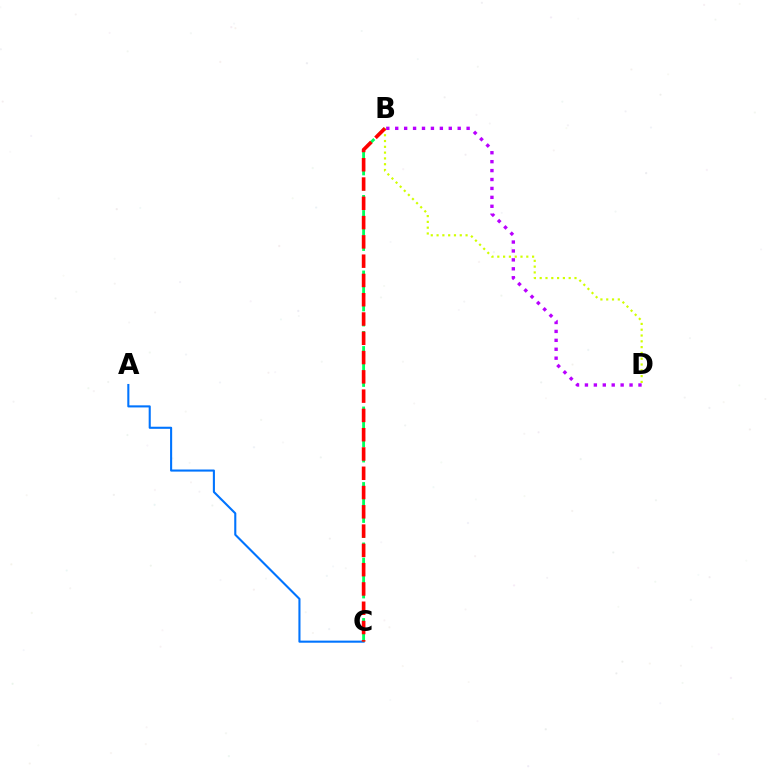{('A', 'C'): [{'color': '#0074ff', 'line_style': 'solid', 'thickness': 1.51}], ('B', 'C'): [{'color': '#00ff5c', 'line_style': 'dashed', 'thickness': 2.05}, {'color': '#ff0000', 'line_style': 'dashed', 'thickness': 2.62}], ('B', 'D'): [{'color': '#d1ff00', 'line_style': 'dotted', 'thickness': 1.58}, {'color': '#b900ff', 'line_style': 'dotted', 'thickness': 2.42}]}